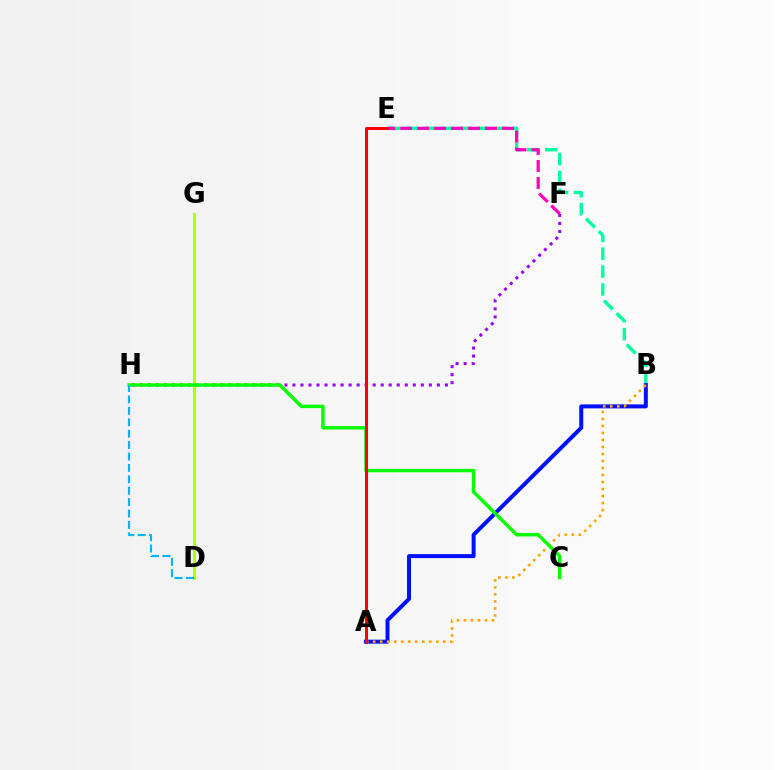{('B', 'E'): [{'color': '#00ff9d', 'line_style': 'dashed', 'thickness': 2.43}], ('A', 'B'): [{'color': '#0010ff', 'line_style': 'solid', 'thickness': 2.86}, {'color': '#ffa500', 'line_style': 'dotted', 'thickness': 1.9}], ('F', 'H'): [{'color': '#9b00ff', 'line_style': 'dotted', 'thickness': 2.18}], ('D', 'G'): [{'color': '#b3ff00', 'line_style': 'solid', 'thickness': 2.2}], ('E', 'F'): [{'color': '#ff00bd', 'line_style': 'dashed', 'thickness': 2.31}], ('C', 'H'): [{'color': '#08ff00', 'line_style': 'solid', 'thickness': 2.49}], ('A', 'E'): [{'color': '#ff0000', 'line_style': 'solid', 'thickness': 2.18}], ('D', 'H'): [{'color': '#00b5ff', 'line_style': 'dashed', 'thickness': 1.55}]}